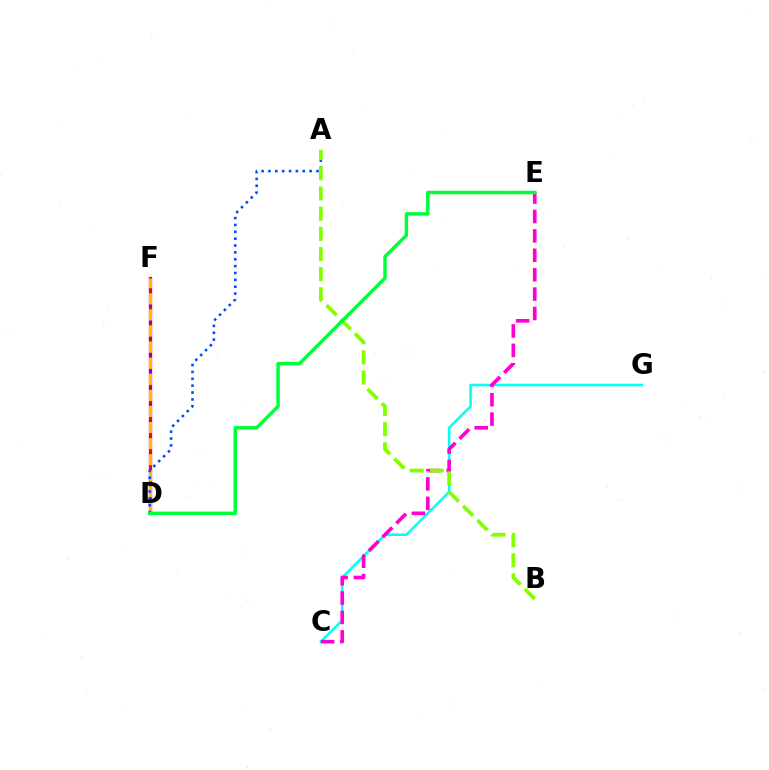{('D', 'F'): [{'color': '#ff0000', 'line_style': 'solid', 'thickness': 2.35}, {'color': '#7200ff', 'line_style': 'dotted', 'thickness': 2.26}, {'color': '#ffbd00', 'line_style': 'dashed', 'thickness': 2.18}], ('C', 'G'): [{'color': '#00fff6', 'line_style': 'solid', 'thickness': 1.84}], ('A', 'D'): [{'color': '#004bff', 'line_style': 'dotted', 'thickness': 1.86}], ('C', 'E'): [{'color': '#ff00cf', 'line_style': 'dashed', 'thickness': 2.64}], ('A', 'B'): [{'color': '#84ff00', 'line_style': 'dashed', 'thickness': 2.74}], ('D', 'E'): [{'color': '#00ff39', 'line_style': 'solid', 'thickness': 2.49}]}